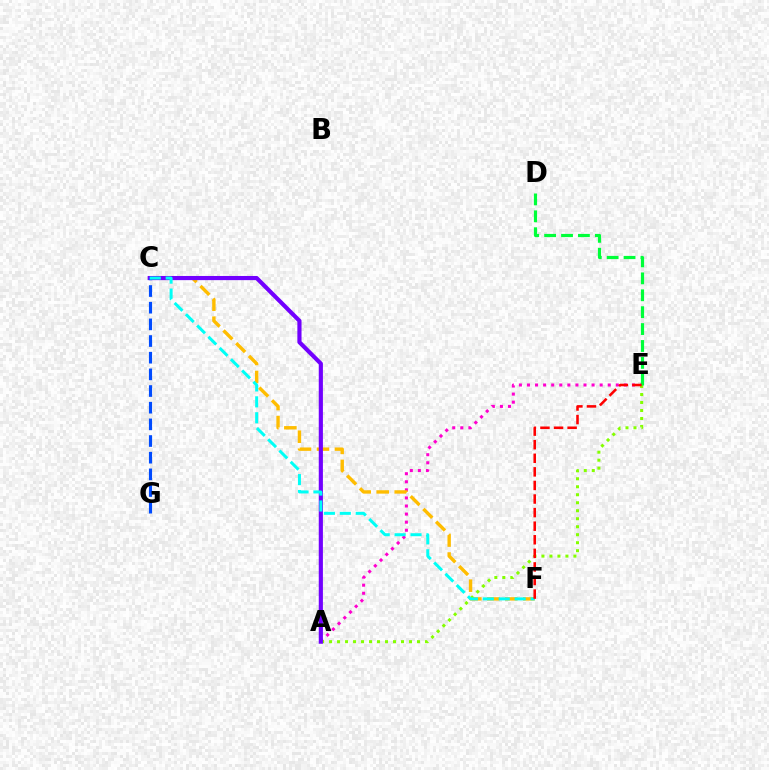{('A', 'E'): [{'color': '#ff00cf', 'line_style': 'dotted', 'thickness': 2.19}, {'color': '#84ff00', 'line_style': 'dotted', 'thickness': 2.17}], ('C', 'F'): [{'color': '#ffbd00', 'line_style': 'dashed', 'thickness': 2.44}, {'color': '#00fff6', 'line_style': 'dashed', 'thickness': 2.16}], ('D', 'E'): [{'color': '#00ff39', 'line_style': 'dashed', 'thickness': 2.3}], ('A', 'C'): [{'color': '#7200ff', 'line_style': 'solid', 'thickness': 2.99}], ('C', 'G'): [{'color': '#004bff', 'line_style': 'dashed', 'thickness': 2.26}], ('E', 'F'): [{'color': '#ff0000', 'line_style': 'dashed', 'thickness': 1.84}]}